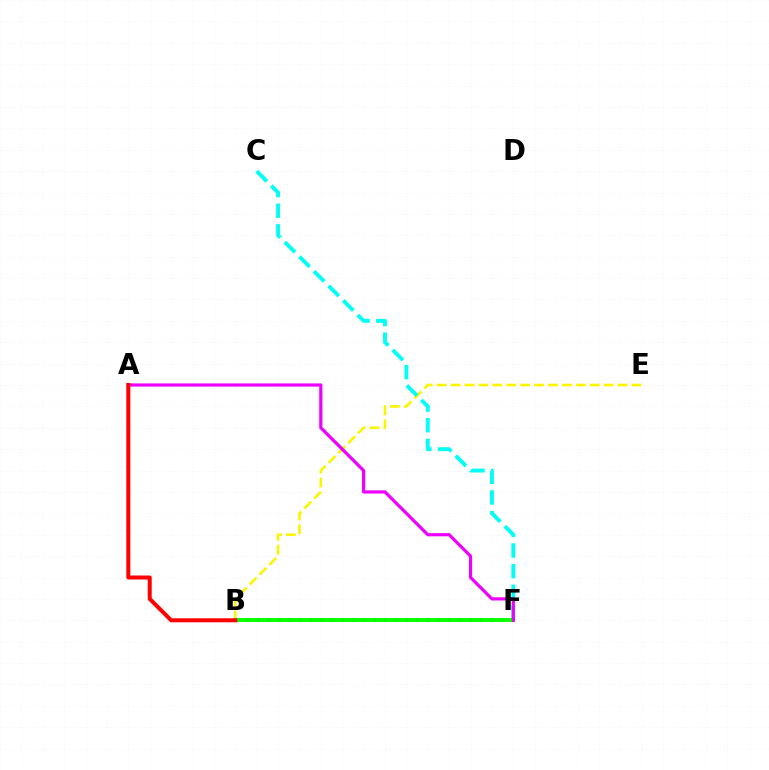{('B', 'E'): [{'color': '#fcf500', 'line_style': 'dashed', 'thickness': 1.89}], ('B', 'F'): [{'color': '#0010ff', 'line_style': 'dotted', 'thickness': 2.88}, {'color': '#08ff00', 'line_style': 'solid', 'thickness': 2.81}], ('C', 'F'): [{'color': '#00fff6', 'line_style': 'dashed', 'thickness': 2.8}], ('A', 'F'): [{'color': '#ee00ff', 'line_style': 'solid', 'thickness': 2.3}], ('A', 'B'): [{'color': '#ff0000', 'line_style': 'solid', 'thickness': 2.89}]}